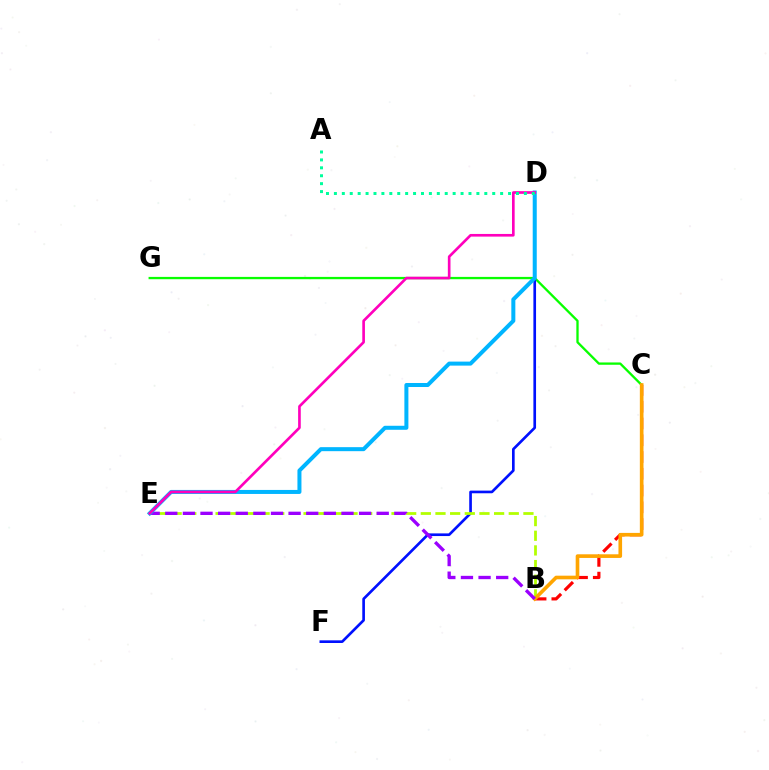{('C', 'G'): [{'color': '#08ff00', 'line_style': 'solid', 'thickness': 1.66}], ('D', 'F'): [{'color': '#0010ff', 'line_style': 'solid', 'thickness': 1.91}], ('B', 'E'): [{'color': '#b3ff00', 'line_style': 'dashed', 'thickness': 1.99}, {'color': '#9b00ff', 'line_style': 'dashed', 'thickness': 2.39}], ('B', 'C'): [{'color': '#ff0000', 'line_style': 'dashed', 'thickness': 2.28}, {'color': '#ffa500', 'line_style': 'solid', 'thickness': 2.62}], ('D', 'E'): [{'color': '#00b5ff', 'line_style': 'solid', 'thickness': 2.89}, {'color': '#ff00bd', 'line_style': 'solid', 'thickness': 1.91}], ('A', 'D'): [{'color': '#00ff9d', 'line_style': 'dotted', 'thickness': 2.15}]}